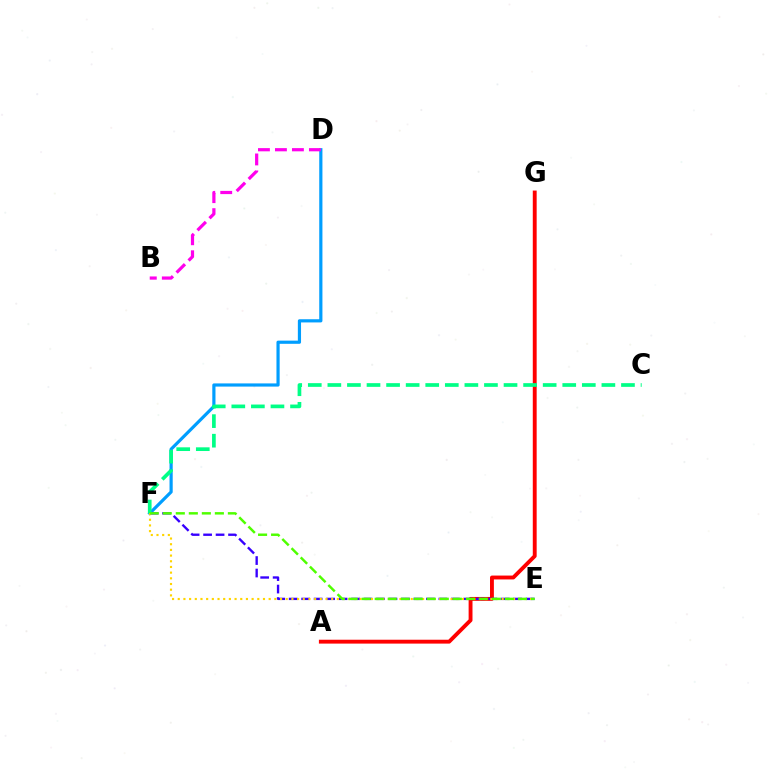{('D', 'F'): [{'color': '#009eff', 'line_style': 'solid', 'thickness': 2.29}], ('A', 'G'): [{'color': '#ff0000', 'line_style': 'solid', 'thickness': 2.79}], ('E', 'F'): [{'color': '#3700ff', 'line_style': 'dashed', 'thickness': 1.69}, {'color': '#ffd500', 'line_style': 'dotted', 'thickness': 1.54}, {'color': '#4fff00', 'line_style': 'dashed', 'thickness': 1.77}], ('C', 'F'): [{'color': '#00ff86', 'line_style': 'dashed', 'thickness': 2.66}], ('B', 'D'): [{'color': '#ff00ed', 'line_style': 'dashed', 'thickness': 2.31}]}